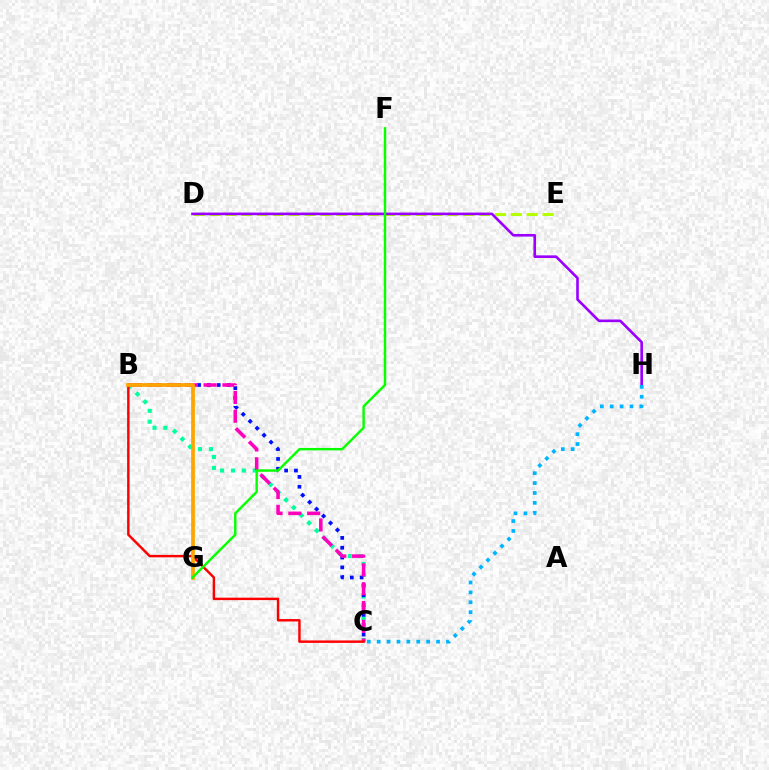{('B', 'C'): [{'color': '#00ff9d', 'line_style': 'dotted', 'thickness': 2.95}, {'color': '#0010ff', 'line_style': 'dotted', 'thickness': 2.67}, {'color': '#ff00bd', 'line_style': 'dashed', 'thickness': 2.55}, {'color': '#ff0000', 'line_style': 'solid', 'thickness': 1.76}], ('D', 'E'): [{'color': '#b3ff00', 'line_style': 'dashed', 'thickness': 2.16}], ('B', 'G'): [{'color': '#ffa500', 'line_style': 'solid', 'thickness': 2.69}], ('D', 'H'): [{'color': '#9b00ff', 'line_style': 'solid', 'thickness': 1.89}], ('C', 'H'): [{'color': '#00b5ff', 'line_style': 'dotted', 'thickness': 2.69}], ('F', 'G'): [{'color': '#08ff00', 'line_style': 'solid', 'thickness': 1.75}]}